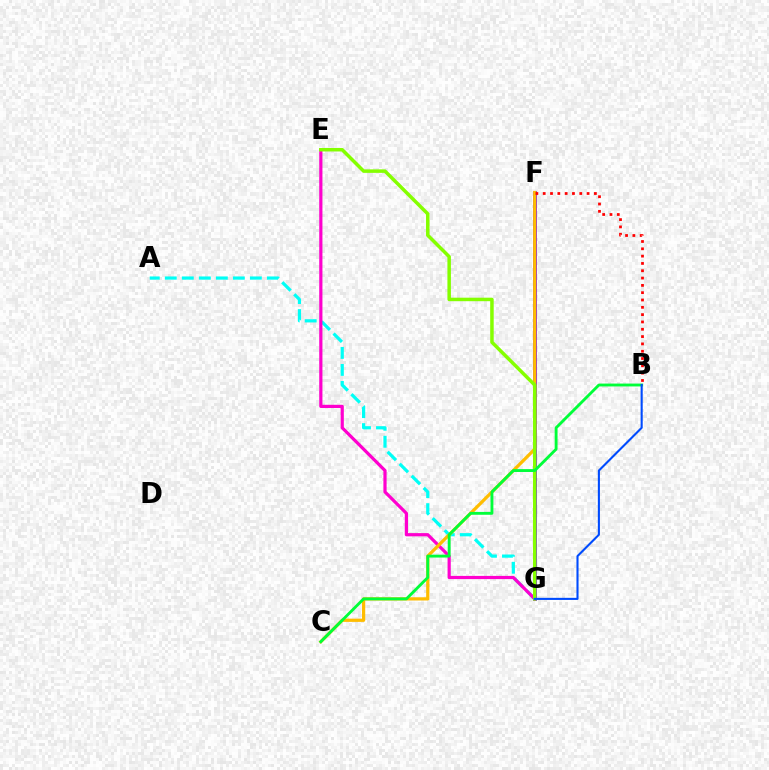{('A', 'G'): [{'color': '#00fff6', 'line_style': 'dashed', 'thickness': 2.31}], ('F', 'G'): [{'color': '#7200ff', 'line_style': 'solid', 'thickness': 2.7}], ('E', 'G'): [{'color': '#ff00cf', 'line_style': 'solid', 'thickness': 2.3}, {'color': '#84ff00', 'line_style': 'solid', 'thickness': 2.52}], ('C', 'F'): [{'color': '#ffbd00', 'line_style': 'solid', 'thickness': 2.32}], ('B', 'F'): [{'color': '#ff0000', 'line_style': 'dotted', 'thickness': 1.99}], ('B', 'C'): [{'color': '#00ff39', 'line_style': 'solid', 'thickness': 2.06}], ('B', 'G'): [{'color': '#004bff', 'line_style': 'solid', 'thickness': 1.51}]}